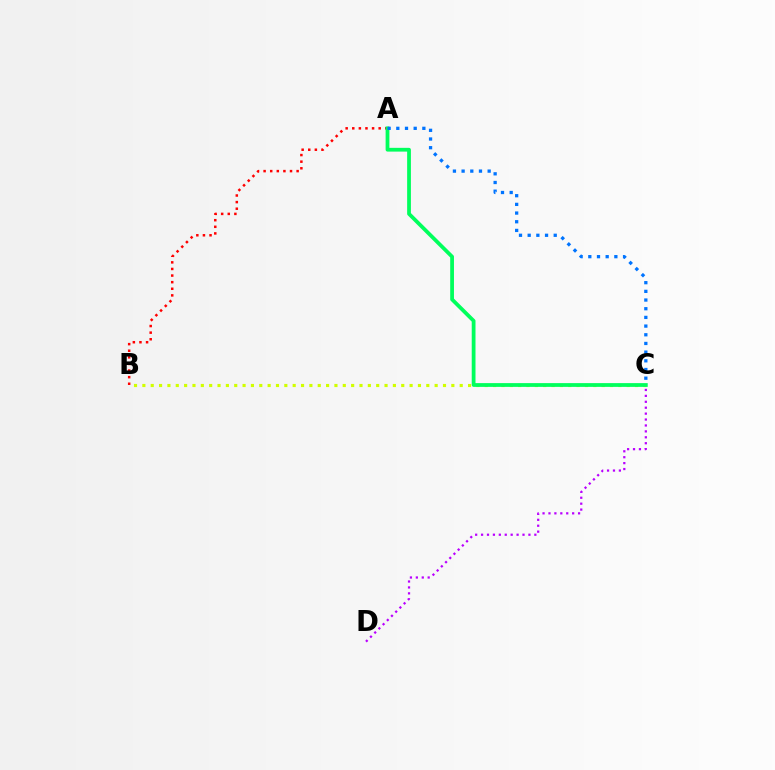{('C', 'D'): [{'color': '#b900ff', 'line_style': 'dotted', 'thickness': 1.61}], ('A', 'B'): [{'color': '#ff0000', 'line_style': 'dotted', 'thickness': 1.79}], ('B', 'C'): [{'color': '#d1ff00', 'line_style': 'dotted', 'thickness': 2.27}], ('A', 'C'): [{'color': '#00ff5c', 'line_style': 'solid', 'thickness': 2.71}, {'color': '#0074ff', 'line_style': 'dotted', 'thickness': 2.36}]}